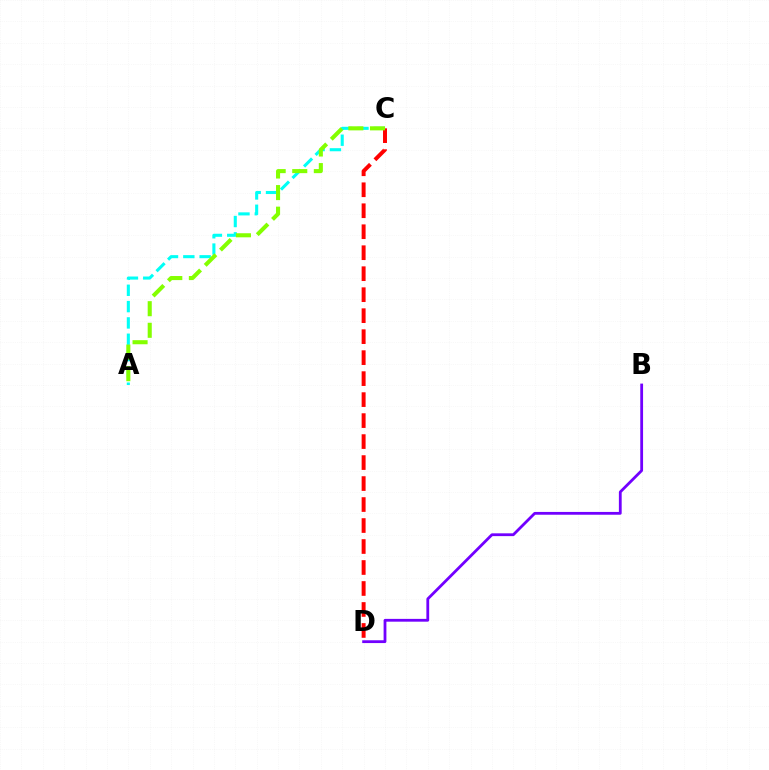{('A', 'C'): [{'color': '#00fff6', 'line_style': 'dashed', 'thickness': 2.22}, {'color': '#84ff00', 'line_style': 'dashed', 'thickness': 2.93}], ('C', 'D'): [{'color': '#ff0000', 'line_style': 'dashed', 'thickness': 2.85}], ('B', 'D'): [{'color': '#7200ff', 'line_style': 'solid', 'thickness': 2.01}]}